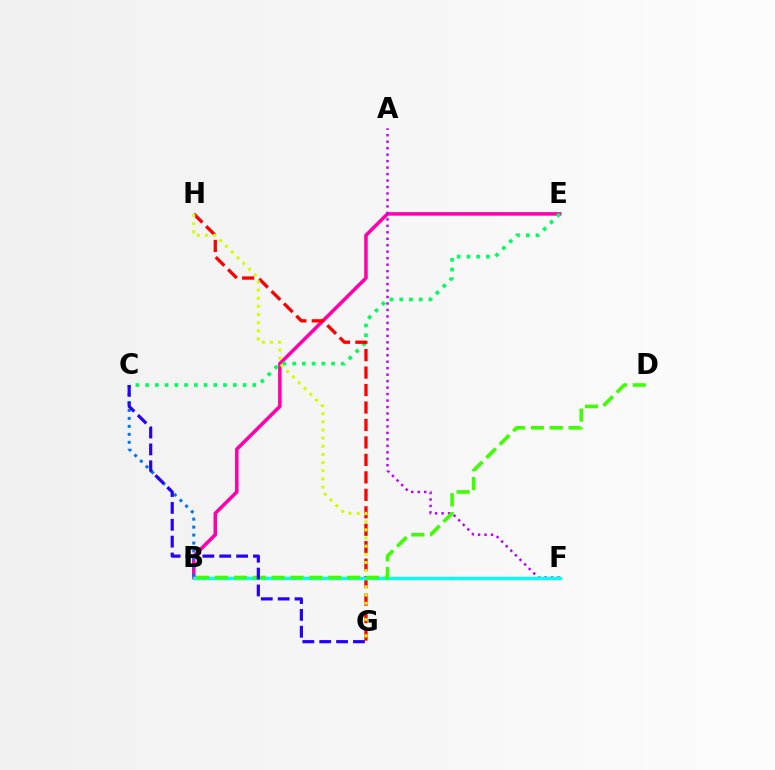{('B', 'F'): [{'color': '#ff9400', 'line_style': 'dotted', 'thickness': 2.32}, {'color': '#00fff6', 'line_style': 'solid', 'thickness': 2.34}], ('B', 'E'): [{'color': '#ff00ac', 'line_style': 'solid', 'thickness': 2.54}], ('C', 'E'): [{'color': '#00ff5c', 'line_style': 'dotted', 'thickness': 2.65}], ('A', 'F'): [{'color': '#b900ff', 'line_style': 'dotted', 'thickness': 1.76}], ('G', 'H'): [{'color': '#ff0000', 'line_style': 'dashed', 'thickness': 2.37}, {'color': '#d1ff00', 'line_style': 'dotted', 'thickness': 2.21}], ('B', 'C'): [{'color': '#0074ff', 'line_style': 'dotted', 'thickness': 2.17}], ('B', 'D'): [{'color': '#3dff00', 'line_style': 'dashed', 'thickness': 2.56}], ('C', 'G'): [{'color': '#2500ff', 'line_style': 'dashed', 'thickness': 2.29}]}